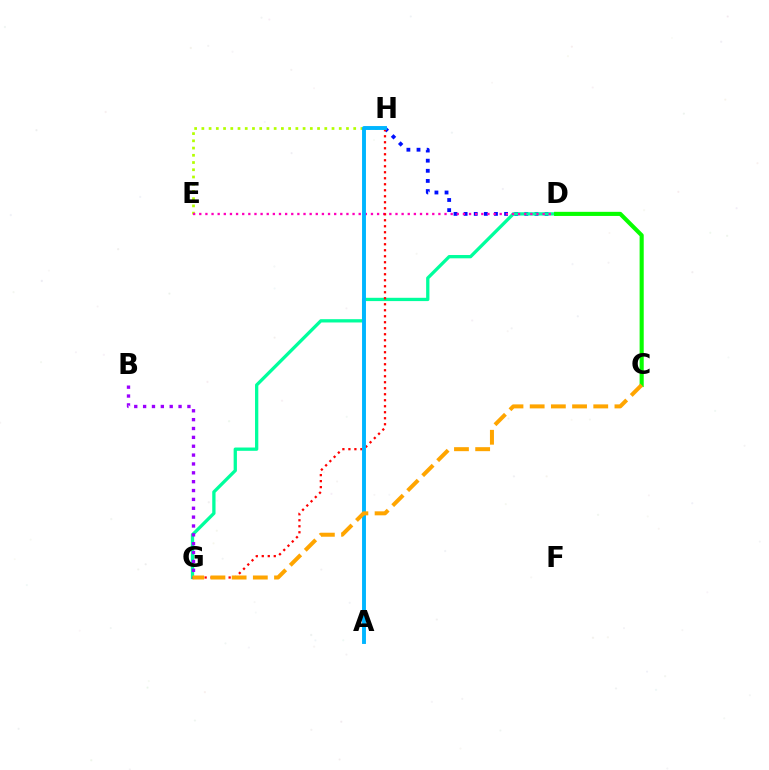{('D', 'H'): [{'color': '#0010ff', 'line_style': 'dotted', 'thickness': 2.75}], ('E', 'H'): [{'color': '#b3ff00', 'line_style': 'dotted', 'thickness': 1.96}], ('D', 'G'): [{'color': '#00ff9d', 'line_style': 'solid', 'thickness': 2.37}], ('D', 'E'): [{'color': '#ff00bd', 'line_style': 'dotted', 'thickness': 1.67}], ('G', 'H'): [{'color': '#ff0000', 'line_style': 'dotted', 'thickness': 1.63}], ('A', 'H'): [{'color': '#00b5ff', 'line_style': 'solid', 'thickness': 2.81}], ('C', 'D'): [{'color': '#08ff00', 'line_style': 'solid', 'thickness': 2.96}], ('B', 'G'): [{'color': '#9b00ff', 'line_style': 'dotted', 'thickness': 2.41}], ('C', 'G'): [{'color': '#ffa500', 'line_style': 'dashed', 'thickness': 2.88}]}